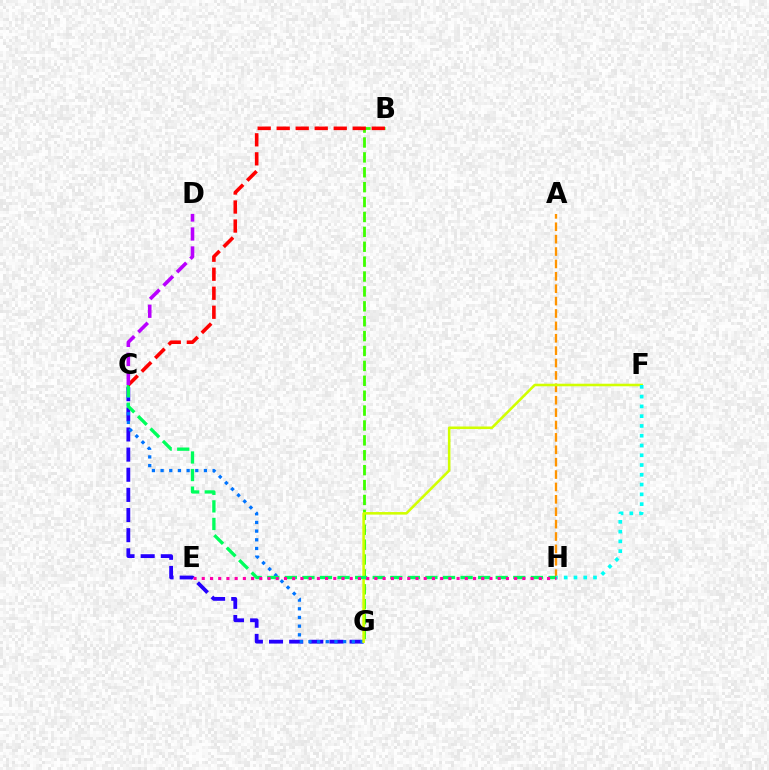{('A', 'H'): [{'color': '#ff9400', 'line_style': 'dashed', 'thickness': 1.68}], ('C', 'G'): [{'color': '#2500ff', 'line_style': 'dashed', 'thickness': 2.74}, {'color': '#0074ff', 'line_style': 'dotted', 'thickness': 2.36}], ('B', 'G'): [{'color': '#3dff00', 'line_style': 'dashed', 'thickness': 2.02}], ('F', 'G'): [{'color': '#d1ff00', 'line_style': 'solid', 'thickness': 1.84}], ('C', 'H'): [{'color': '#00ff5c', 'line_style': 'dashed', 'thickness': 2.39}], ('B', 'C'): [{'color': '#ff0000', 'line_style': 'dashed', 'thickness': 2.58}], ('F', 'H'): [{'color': '#00fff6', 'line_style': 'dotted', 'thickness': 2.66}], ('C', 'D'): [{'color': '#b900ff', 'line_style': 'dashed', 'thickness': 2.58}], ('E', 'H'): [{'color': '#ff00ac', 'line_style': 'dotted', 'thickness': 2.23}]}